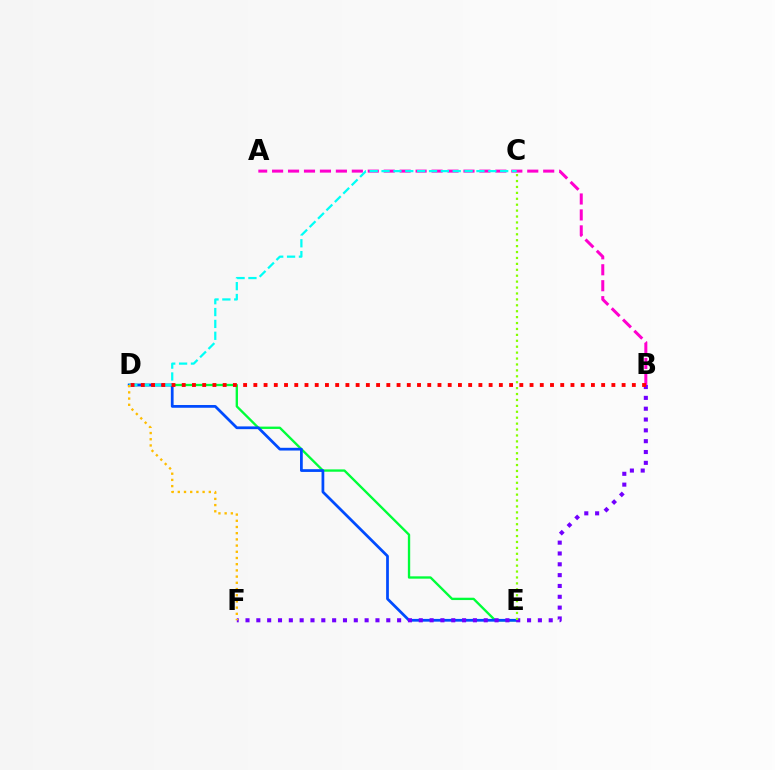{('D', 'E'): [{'color': '#00ff39', 'line_style': 'solid', 'thickness': 1.69}, {'color': '#004bff', 'line_style': 'solid', 'thickness': 1.98}], ('A', 'B'): [{'color': '#ff00cf', 'line_style': 'dashed', 'thickness': 2.17}], ('B', 'F'): [{'color': '#7200ff', 'line_style': 'dotted', 'thickness': 2.94}], ('C', 'D'): [{'color': '#00fff6', 'line_style': 'dashed', 'thickness': 1.61}], ('B', 'D'): [{'color': '#ff0000', 'line_style': 'dotted', 'thickness': 2.78}], ('D', 'F'): [{'color': '#ffbd00', 'line_style': 'dotted', 'thickness': 1.69}], ('C', 'E'): [{'color': '#84ff00', 'line_style': 'dotted', 'thickness': 1.61}]}